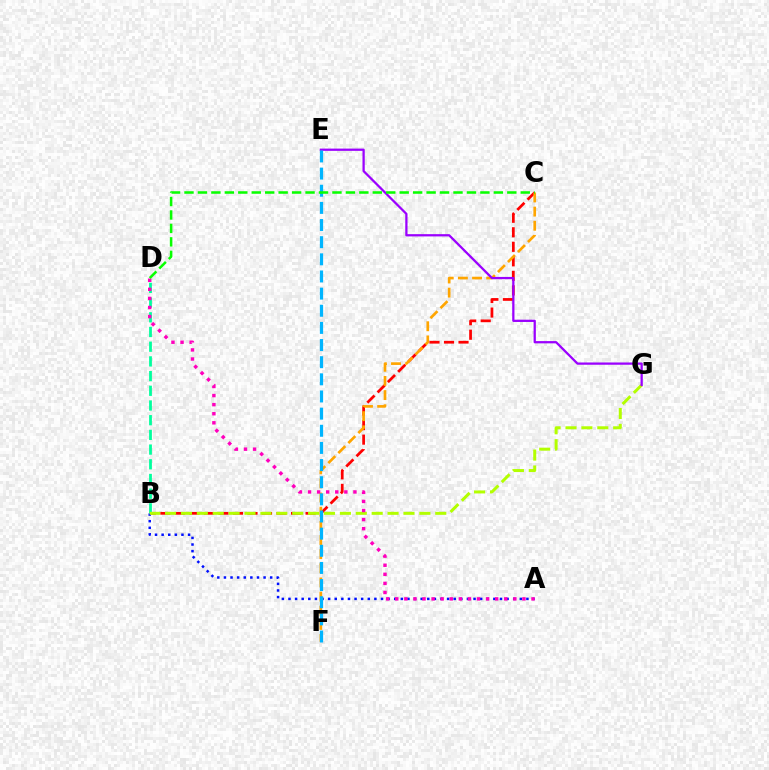{('B', 'C'): [{'color': '#ff0000', 'line_style': 'dashed', 'thickness': 1.97}], ('A', 'B'): [{'color': '#0010ff', 'line_style': 'dotted', 'thickness': 1.8}], ('B', 'D'): [{'color': '#00ff9d', 'line_style': 'dashed', 'thickness': 2.0}], ('C', 'F'): [{'color': '#ffa500', 'line_style': 'dashed', 'thickness': 1.92}], ('B', 'G'): [{'color': '#b3ff00', 'line_style': 'dashed', 'thickness': 2.16}], ('E', 'G'): [{'color': '#9b00ff', 'line_style': 'solid', 'thickness': 1.63}], ('A', 'D'): [{'color': '#ff00bd', 'line_style': 'dotted', 'thickness': 2.47}], ('E', 'F'): [{'color': '#00b5ff', 'line_style': 'dashed', 'thickness': 2.33}], ('C', 'D'): [{'color': '#08ff00', 'line_style': 'dashed', 'thickness': 1.83}]}